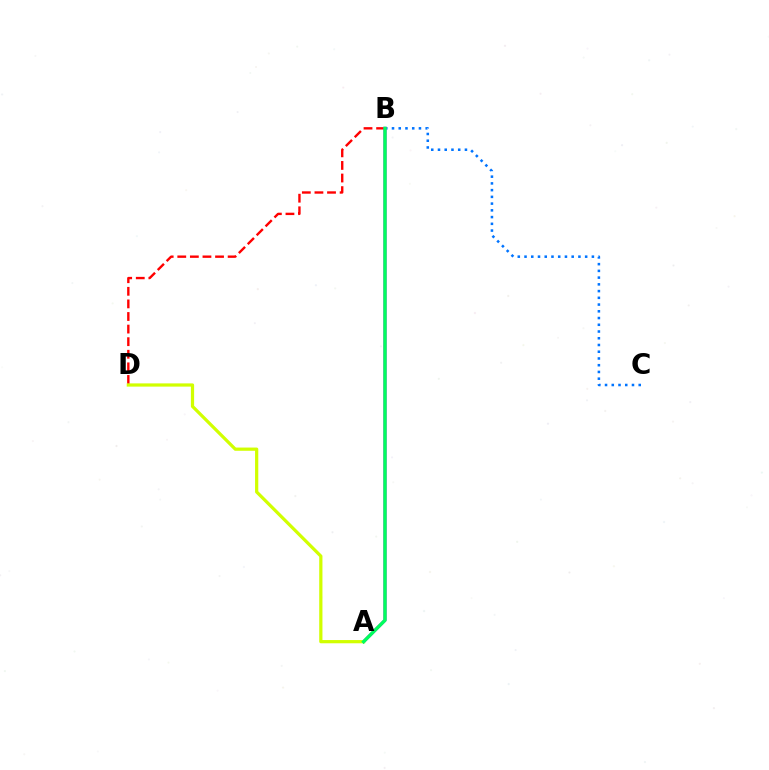{('B', 'D'): [{'color': '#ff0000', 'line_style': 'dashed', 'thickness': 1.71}], ('B', 'C'): [{'color': '#0074ff', 'line_style': 'dotted', 'thickness': 1.83}], ('A', 'B'): [{'color': '#b900ff', 'line_style': 'solid', 'thickness': 2.16}, {'color': '#00ff5c', 'line_style': 'solid', 'thickness': 2.42}], ('A', 'D'): [{'color': '#d1ff00', 'line_style': 'solid', 'thickness': 2.32}]}